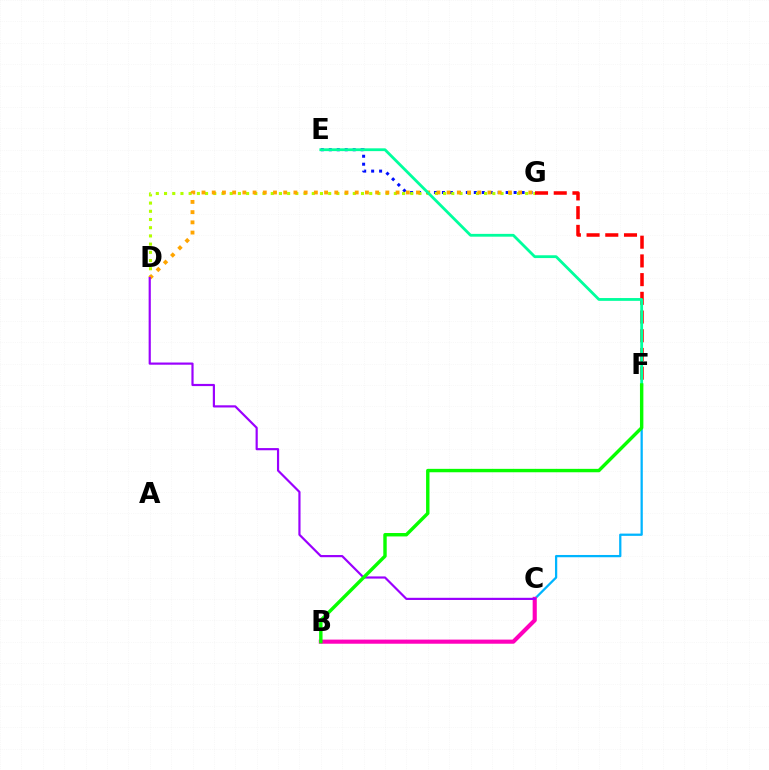{('E', 'G'): [{'color': '#0010ff', 'line_style': 'dotted', 'thickness': 2.16}], ('D', 'G'): [{'color': '#b3ff00', 'line_style': 'dotted', 'thickness': 2.23}, {'color': '#ffa500', 'line_style': 'dotted', 'thickness': 2.78}], ('C', 'F'): [{'color': '#00b5ff', 'line_style': 'solid', 'thickness': 1.63}], ('F', 'G'): [{'color': '#ff0000', 'line_style': 'dashed', 'thickness': 2.54}], ('E', 'F'): [{'color': '#00ff9d', 'line_style': 'solid', 'thickness': 2.02}], ('B', 'C'): [{'color': '#ff00bd', 'line_style': 'solid', 'thickness': 2.97}], ('C', 'D'): [{'color': '#9b00ff', 'line_style': 'solid', 'thickness': 1.57}], ('B', 'F'): [{'color': '#08ff00', 'line_style': 'solid', 'thickness': 2.46}]}